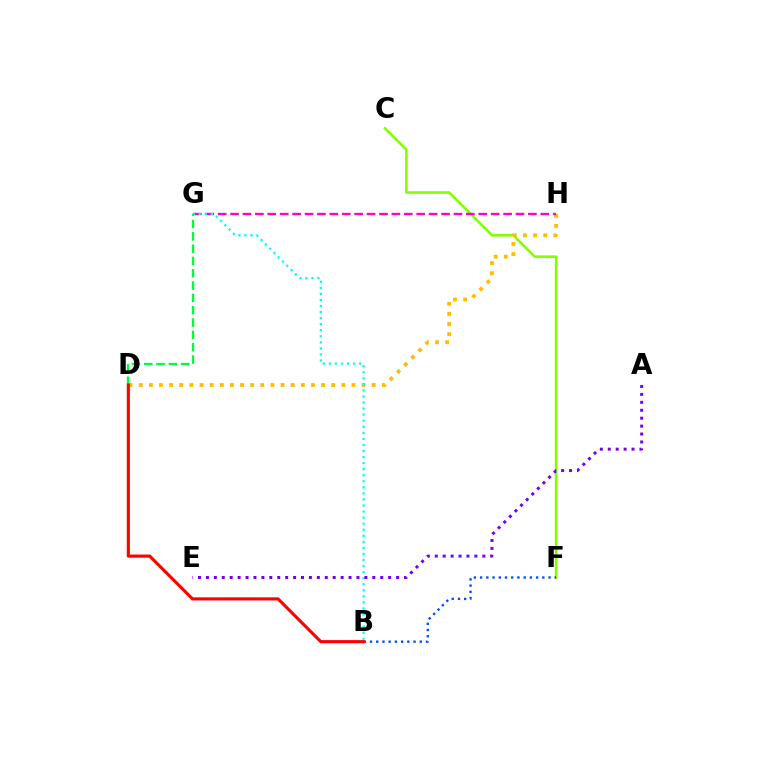{('C', 'F'): [{'color': '#84ff00', 'line_style': 'solid', 'thickness': 1.88}], ('B', 'F'): [{'color': '#004bff', 'line_style': 'dotted', 'thickness': 1.69}], ('D', 'H'): [{'color': '#ffbd00', 'line_style': 'dotted', 'thickness': 2.75}], ('G', 'H'): [{'color': '#ff00cf', 'line_style': 'dashed', 'thickness': 1.69}], ('B', 'G'): [{'color': '#00fff6', 'line_style': 'dotted', 'thickness': 1.65}], ('D', 'G'): [{'color': '#00ff39', 'line_style': 'dashed', 'thickness': 1.67}], ('A', 'E'): [{'color': '#7200ff', 'line_style': 'dotted', 'thickness': 2.15}], ('B', 'D'): [{'color': '#ff0000', 'line_style': 'solid', 'thickness': 2.25}]}